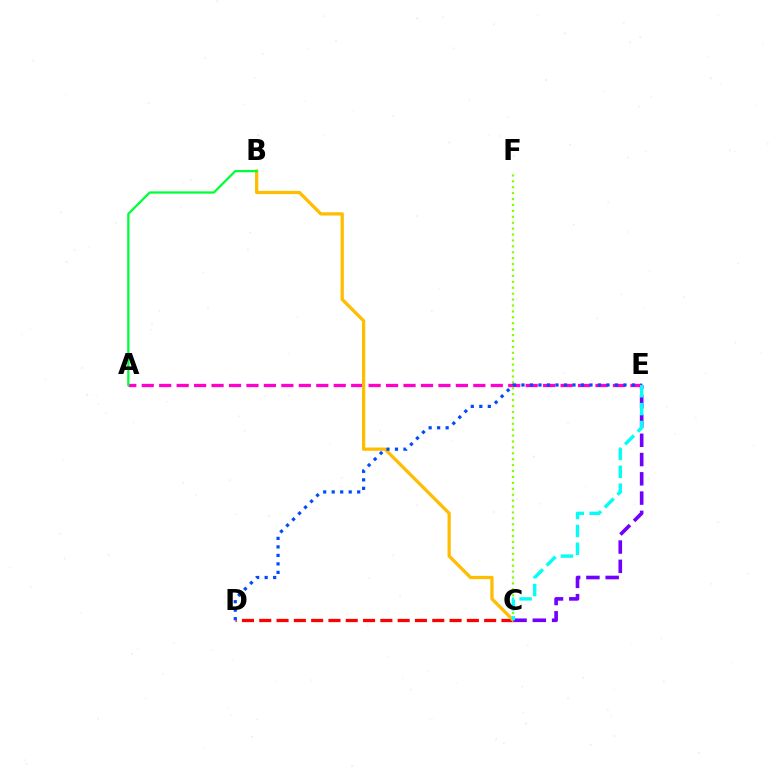{('C', 'D'): [{'color': '#ff0000', 'line_style': 'dashed', 'thickness': 2.35}], ('A', 'E'): [{'color': '#ff00cf', 'line_style': 'dashed', 'thickness': 2.37}], ('B', 'C'): [{'color': '#ffbd00', 'line_style': 'solid', 'thickness': 2.34}], ('C', 'F'): [{'color': '#84ff00', 'line_style': 'dotted', 'thickness': 1.61}], ('D', 'E'): [{'color': '#004bff', 'line_style': 'dotted', 'thickness': 2.31}], ('C', 'E'): [{'color': '#7200ff', 'line_style': 'dashed', 'thickness': 2.62}, {'color': '#00fff6', 'line_style': 'dashed', 'thickness': 2.43}], ('A', 'B'): [{'color': '#00ff39', 'line_style': 'solid', 'thickness': 1.63}]}